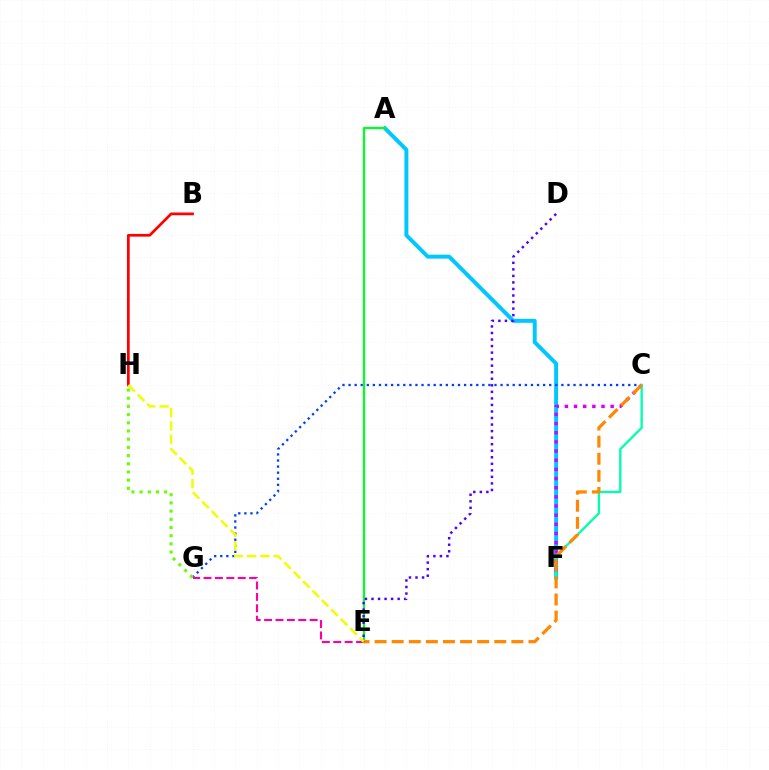{('A', 'F'): [{'color': '#00c7ff', 'line_style': 'solid', 'thickness': 2.84}], ('C', 'F'): [{'color': '#d600ff', 'line_style': 'dotted', 'thickness': 2.49}, {'color': '#00ffaf', 'line_style': 'solid', 'thickness': 1.67}], ('C', 'G'): [{'color': '#003fff', 'line_style': 'dotted', 'thickness': 1.65}], ('E', 'G'): [{'color': '#ff00a0', 'line_style': 'dashed', 'thickness': 1.55}], ('G', 'H'): [{'color': '#66ff00', 'line_style': 'dotted', 'thickness': 2.23}], ('A', 'E'): [{'color': '#00ff27', 'line_style': 'solid', 'thickness': 1.63}], ('B', 'H'): [{'color': '#ff0000', 'line_style': 'solid', 'thickness': 1.96}], ('C', 'E'): [{'color': '#ff8800', 'line_style': 'dashed', 'thickness': 2.32}], ('D', 'E'): [{'color': '#4f00ff', 'line_style': 'dotted', 'thickness': 1.78}], ('E', 'H'): [{'color': '#eeff00', 'line_style': 'dashed', 'thickness': 1.81}]}